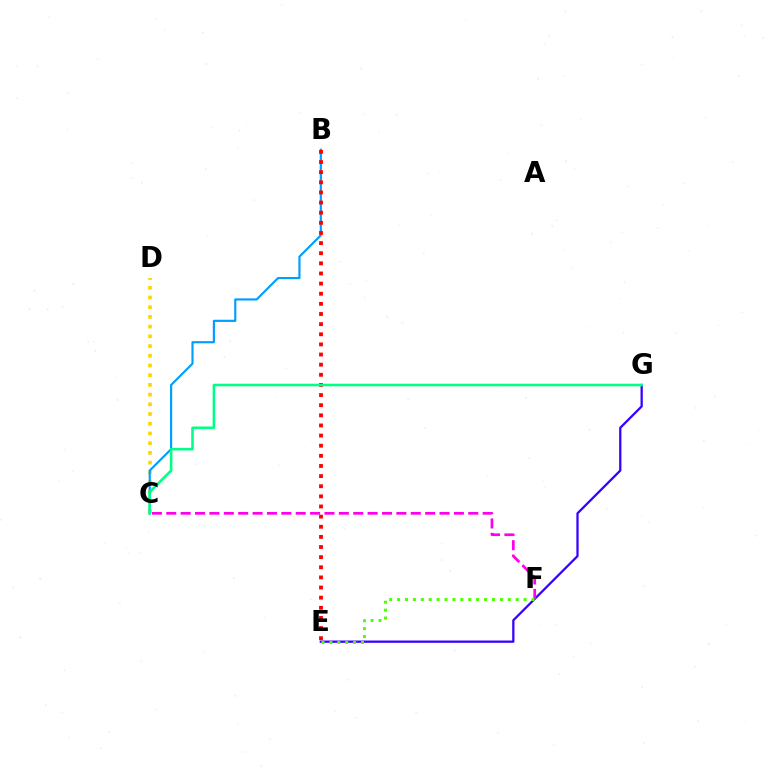{('C', 'D'): [{'color': '#ffd500', 'line_style': 'dotted', 'thickness': 2.64}], ('B', 'C'): [{'color': '#009eff', 'line_style': 'solid', 'thickness': 1.56}], ('E', 'G'): [{'color': '#3700ff', 'line_style': 'solid', 'thickness': 1.63}], ('C', 'F'): [{'color': '#ff00ed', 'line_style': 'dashed', 'thickness': 1.95}], ('E', 'F'): [{'color': '#4fff00', 'line_style': 'dotted', 'thickness': 2.15}], ('B', 'E'): [{'color': '#ff0000', 'line_style': 'dotted', 'thickness': 2.75}], ('C', 'G'): [{'color': '#00ff86', 'line_style': 'solid', 'thickness': 1.85}]}